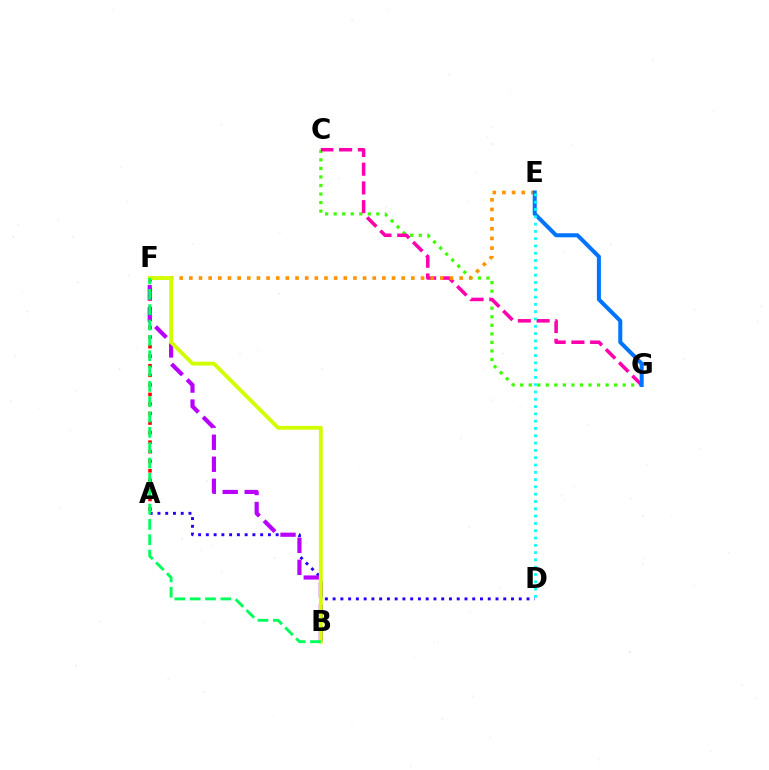{('C', 'G'): [{'color': '#3dff00', 'line_style': 'dotted', 'thickness': 2.32}, {'color': '#ff00ac', 'line_style': 'dashed', 'thickness': 2.54}], ('A', 'F'): [{'color': '#ff0000', 'line_style': 'dotted', 'thickness': 2.59}], ('E', 'F'): [{'color': '#ff9400', 'line_style': 'dotted', 'thickness': 2.62}], ('E', 'G'): [{'color': '#0074ff', 'line_style': 'solid', 'thickness': 2.89}], ('A', 'D'): [{'color': '#2500ff', 'line_style': 'dotted', 'thickness': 2.11}], ('B', 'F'): [{'color': '#b900ff', 'line_style': 'dashed', 'thickness': 2.99}, {'color': '#d1ff00', 'line_style': 'solid', 'thickness': 2.75}, {'color': '#00ff5c', 'line_style': 'dashed', 'thickness': 2.08}], ('D', 'E'): [{'color': '#00fff6', 'line_style': 'dotted', 'thickness': 1.98}]}